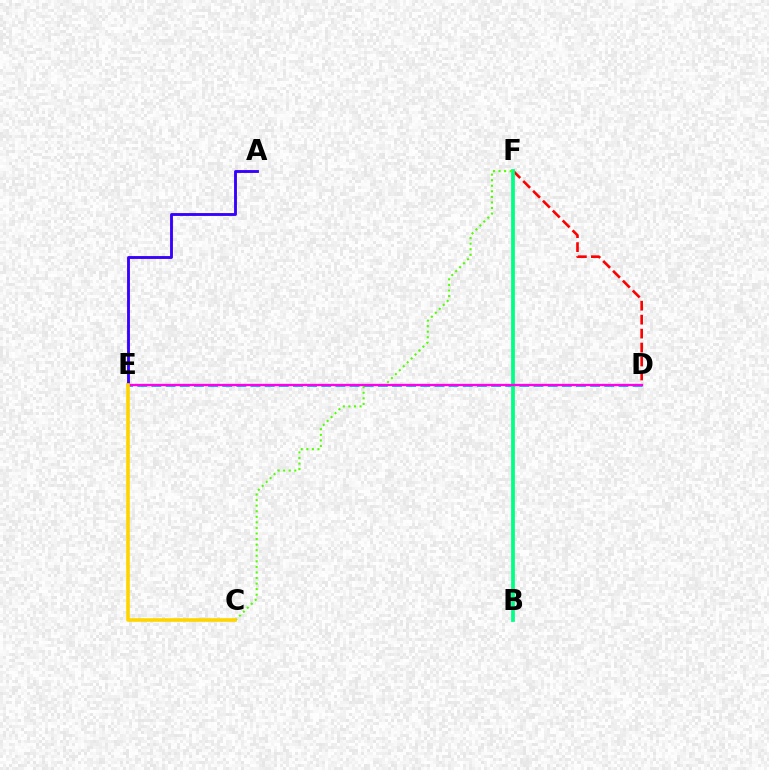{('A', 'E'): [{'color': '#3700ff', 'line_style': 'solid', 'thickness': 2.06}], ('D', 'F'): [{'color': '#ff0000', 'line_style': 'dashed', 'thickness': 1.9}], ('D', 'E'): [{'color': '#009eff', 'line_style': 'dashed', 'thickness': 1.92}, {'color': '#ff00ed', 'line_style': 'solid', 'thickness': 1.67}], ('B', 'F'): [{'color': '#00ff86', 'line_style': 'solid', 'thickness': 2.7}], ('C', 'F'): [{'color': '#4fff00', 'line_style': 'dotted', 'thickness': 1.51}], ('C', 'E'): [{'color': '#ffd500', 'line_style': 'solid', 'thickness': 2.6}]}